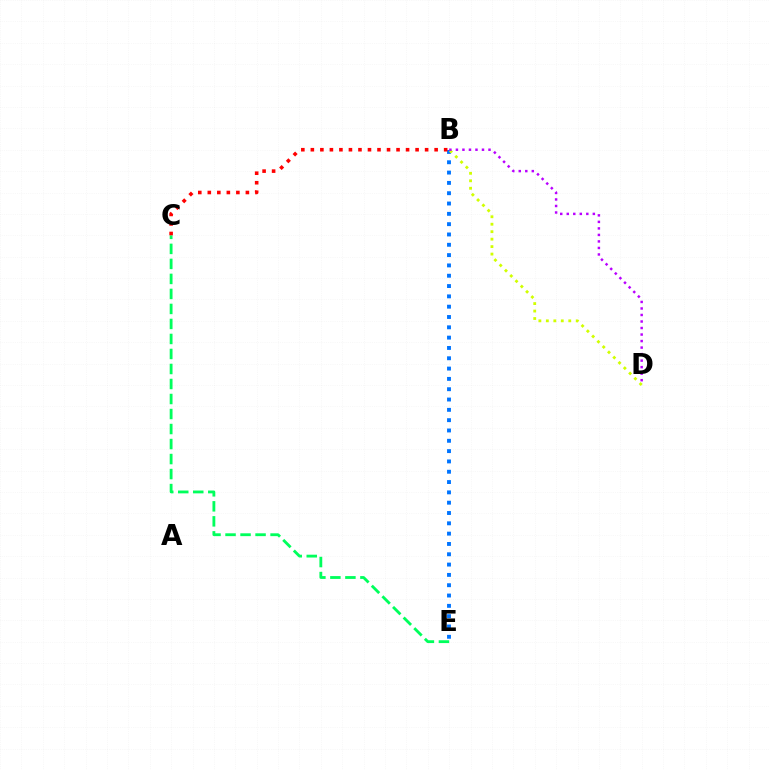{('B', 'E'): [{'color': '#0074ff', 'line_style': 'dotted', 'thickness': 2.8}], ('B', 'D'): [{'color': '#d1ff00', 'line_style': 'dotted', 'thickness': 2.03}, {'color': '#b900ff', 'line_style': 'dotted', 'thickness': 1.77}], ('C', 'E'): [{'color': '#00ff5c', 'line_style': 'dashed', 'thickness': 2.04}], ('B', 'C'): [{'color': '#ff0000', 'line_style': 'dotted', 'thickness': 2.59}]}